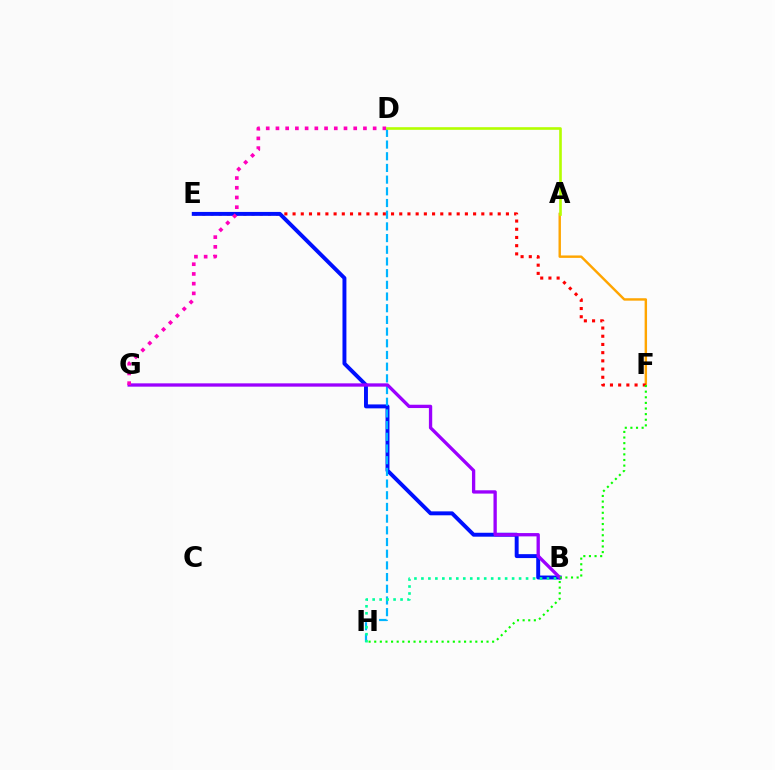{('A', 'F'): [{'color': '#ffa500', 'line_style': 'solid', 'thickness': 1.74}], ('E', 'F'): [{'color': '#ff0000', 'line_style': 'dotted', 'thickness': 2.23}], ('B', 'E'): [{'color': '#0010ff', 'line_style': 'solid', 'thickness': 2.83}], ('D', 'H'): [{'color': '#00b5ff', 'line_style': 'dashed', 'thickness': 1.59}], ('B', 'G'): [{'color': '#9b00ff', 'line_style': 'solid', 'thickness': 2.39}], ('F', 'H'): [{'color': '#08ff00', 'line_style': 'dotted', 'thickness': 1.53}], ('B', 'H'): [{'color': '#00ff9d', 'line_style': 'dotted', 'thickness': 1.9}], ('D', 'G'): [{'color': '#ff00bd', 'line_style': 'dotted', 'thickness': 2.64}], ('A', 'D'): [{'color': '#b3ff00', 'line_style': 'solid', 'thickness': 1.9}]}